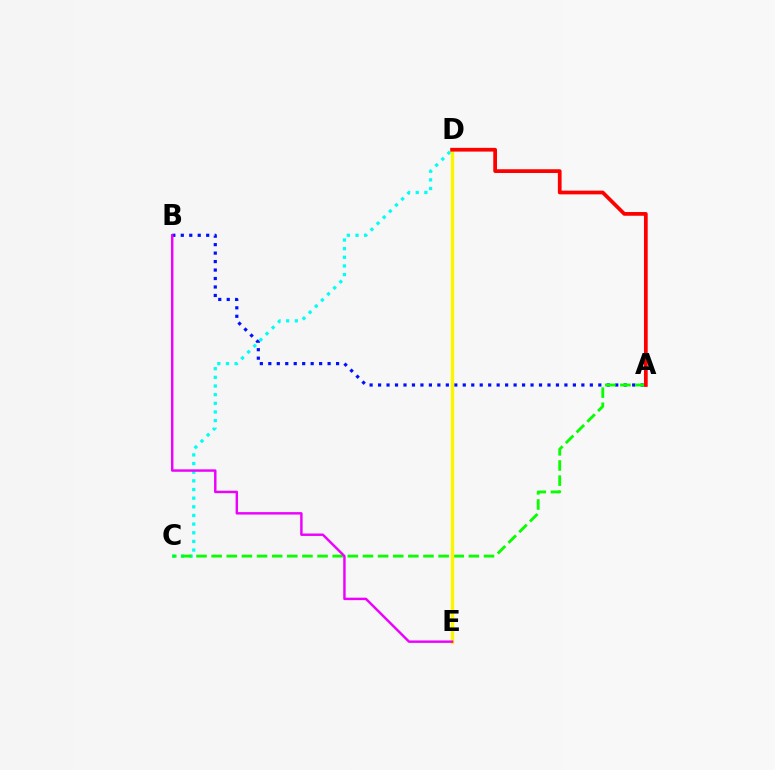{('C', 'D'): [{'color': '#00fff6', 'line_style': 'dotted', 'thickness': 2.35}], ('A', 'B'): [{'color': '#0010ff', 'line_style': 'dotted', 'thickness': 2.3}], ('A', 'C'): [{'color': '#08ff00', 'line_style': 'dashed', 'thickness': 2.06}], ('D', 'E'): [{'color': '#fcf500', 'line_style': 'solid', 'thickness': 2.46}], ('A', 'D'): [{'color': '#ff0000', 'line_style': 'solid', 'thickness': 2.69}], ('B', 'E'): [{'color': '#ee00ff', 'line_style': 'solid', 'thickness': 1.76}]}